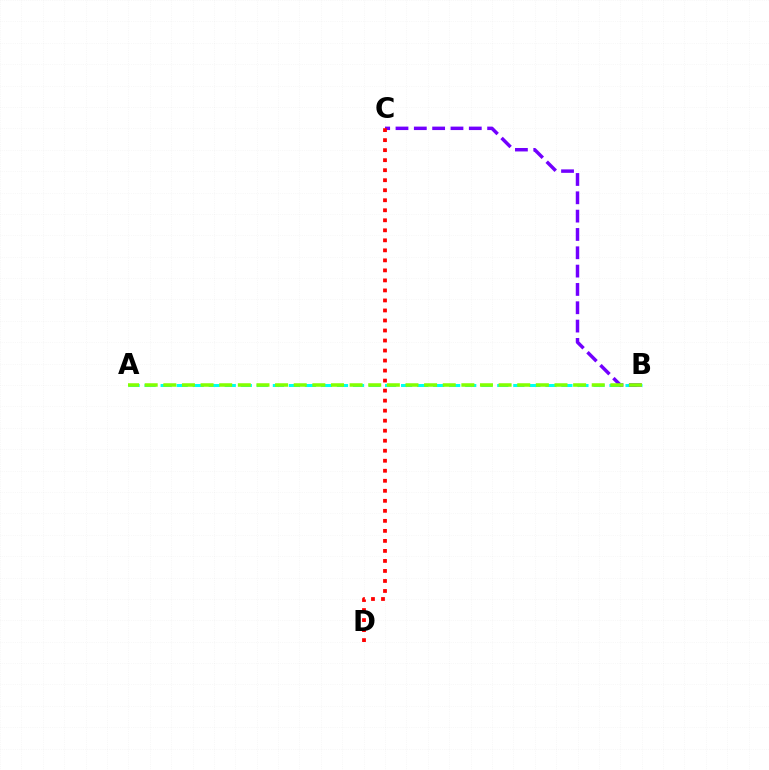{('A', 'B'): [{'color': '#00fff6', 'line_style': 'dashed', 'thickness': 2.18}, {'color': '#84ff00', 'line_style': 'dashed', 'thickness': 2.53}], ('B', 'C'): [{'color': '#7200ff', 'line_style': 'dashed', 'thickness': 2.49}], ('C', 'D'): [{'color': '#ff0000', 'line_style': 'dotted', 'thickness': 2.72}]}